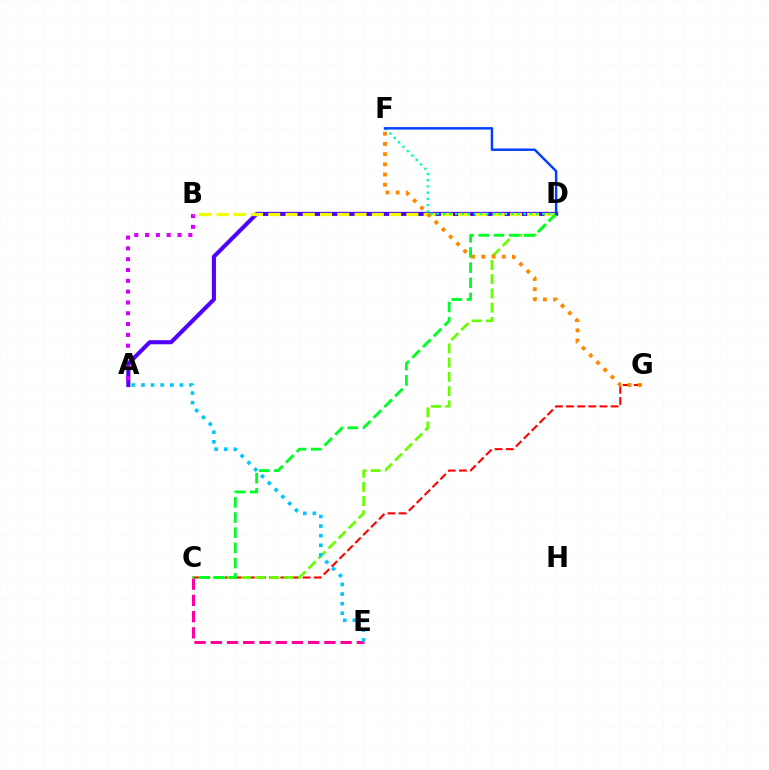{('A', 'D'): [{'color': '#4f00ff', 'line_style': 'solid', 'thickness': 2.94}], ('C', 'G'): [{'color': '#ff0000', 'line_style': 'dashed', 'thickness': 1.51}], ('C', 'D'): [{'color': '#66ff00', 'line_style': 'dashed', 'thickness': 1.93}, {'color': '#00ff27', 'line_style': 'dashed', 'thickness': 2.06}], ('A', 'B'): [{'color': '#d600ff', 'line_style': 'dotted', 'thickness': 2.94}], ('B', 'D'): [{'color': '#eeff00', 'line_style': 'dashed', 'thickness': 2.35}], ('C', 'E'): [{'color': '#ff00a0', 'line_style': 'dashed', 'thickness': 2.2}], ('F', 'G'): [{'color': '#ff8800', 'line_style': 'dotted', 'thickness': 2.77}], ('A', 'E'): [{'color': '#00c7ff', 'line_style': 'dotted', 'thickness': 2.61}], ('D', 'F'): [{'color': '#00ffaf', 'line_style': 'dotted', 'thickness': 1.69}, {'color': '#003fff', 'line_style': 'solid', 'thickness': 1.76}]}